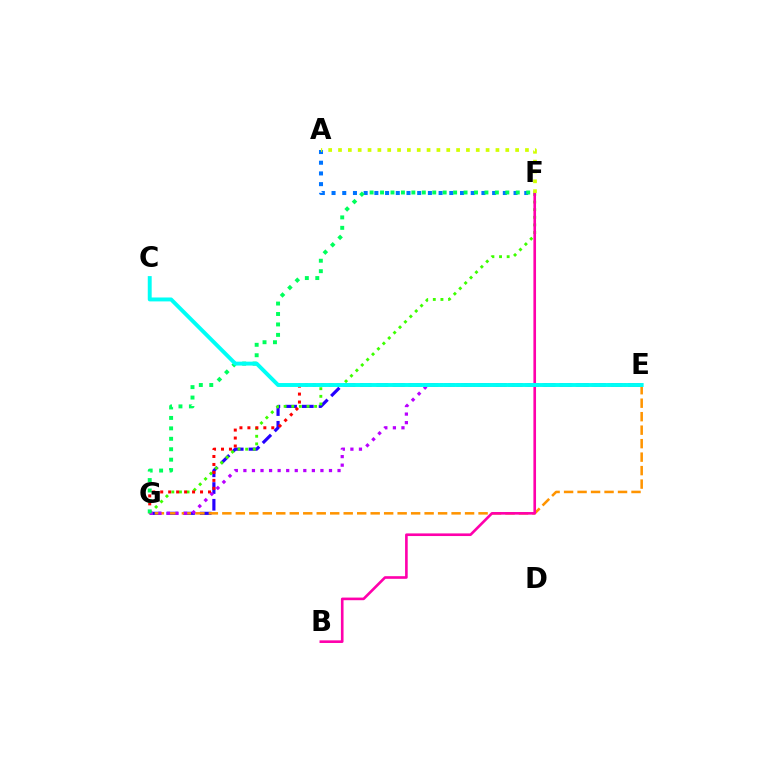{('E', 'G'): [{'color': '#2500ff', 'line_style': 'dashed', 'thickness': 2.27}, {'color': '#ff9400', 'line_style': 'dashed', 'thickness': 1.83}, {'color': '#ff0000', 'line_style': 'dotted', 'thickness': 2.16}, {'color': '#b900ff', 'line_style': 'dotted', 'thickness': 2.33}], ('F', 'G'): [{'color': '#3dff00', 'line_style': 'dotted', 'thickness': 2.07}, {'color': '#00ff5c', 'line_style': 'dotted', 'thickness': 2.84}], ('B', 'F'): [{'color': '#ff00ac', 'line_style': 'solid', 'thickness': 1.89}], ('A', 'F'): [{'color': '#0074ff', 'line_style': 'dotted', 'thickness': 2.91}, {'color': '#d1ff00', 'line_style': 'dotted', 'thickness': 2.67}], ('C', 'E'): [{'color': '#00fff6', 'line_style': 'solid', 'thickness': 2.82}]}